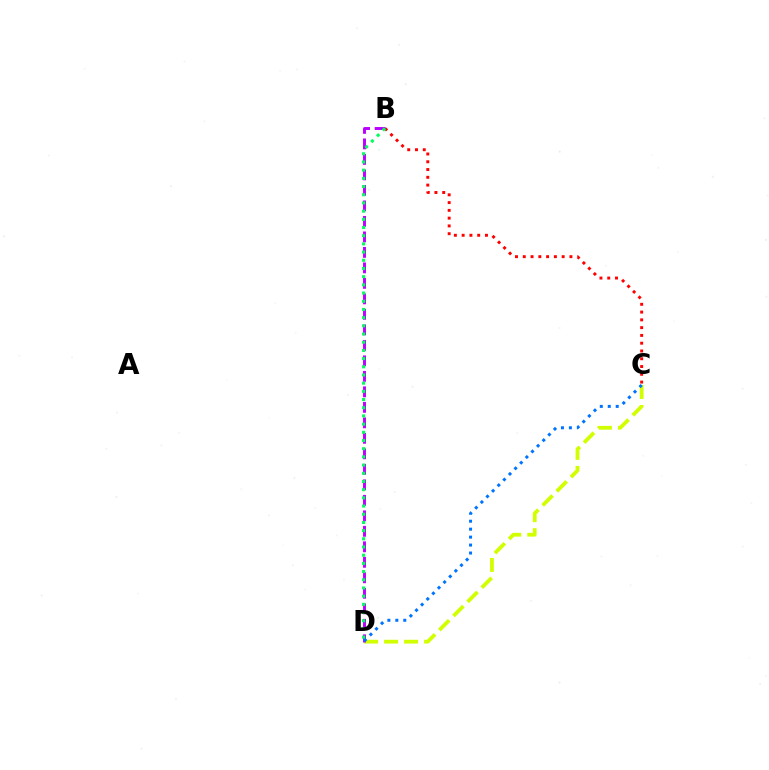{('C', 'D'): [{'color': '#d1ff00', 'line_style': 'dashed', 'thickness': 2.72}, {'color': '#0074ff', 'line_style': 'dotted', 'thickness': 2.16}], ('B', 'C'): [{'color': '#ff0000', 'line_style': 'dotted', 'thickness': 2.11}], ('B', 'D'): [{'color': '#b900ff', 'line_style': 'dashed', 'thickness': 2.11}, {'color': '#00ff5c', 'line_style': 'dotted', 'thickness': 2.23}]}